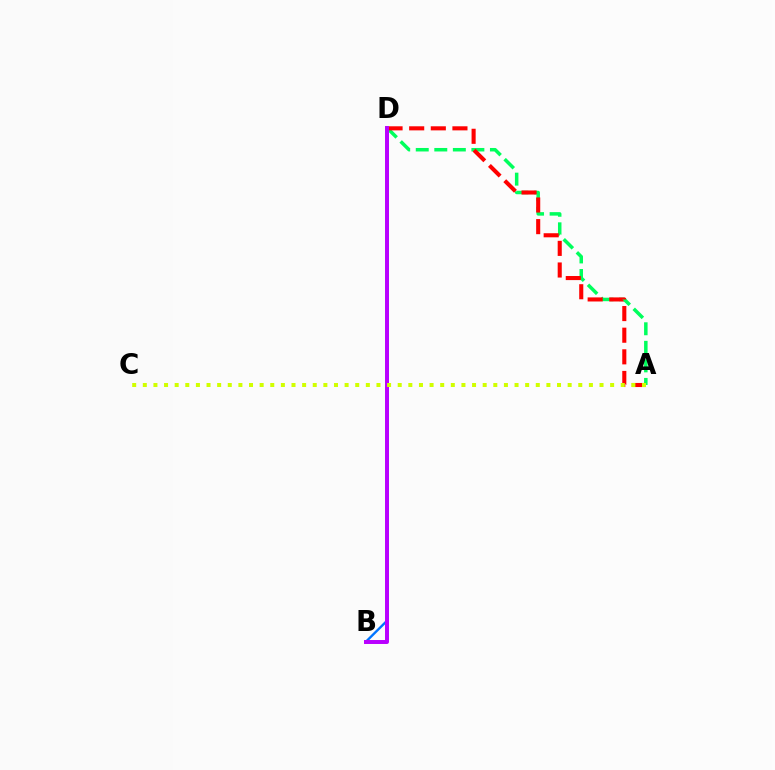{('A', 'D'): [{'color': '#00ff5c', 'line_style': 'dashed', 'thickness': 2.52}, {'color': '#ff0000', 'line_style': 'dashed', 'thickness': 2.94}], ('B', 'D'): [{'color': '#0074ff', 'line_style': 'solid', 'thickness': 1.71}, {'color': '#b900ff', 'line_style': 'solid', 'thickness': 2.86}], ('A', 'C'): [{'color': '#d1ff00', 'line_style': 'dotted', 'thickness': 2.89}]}